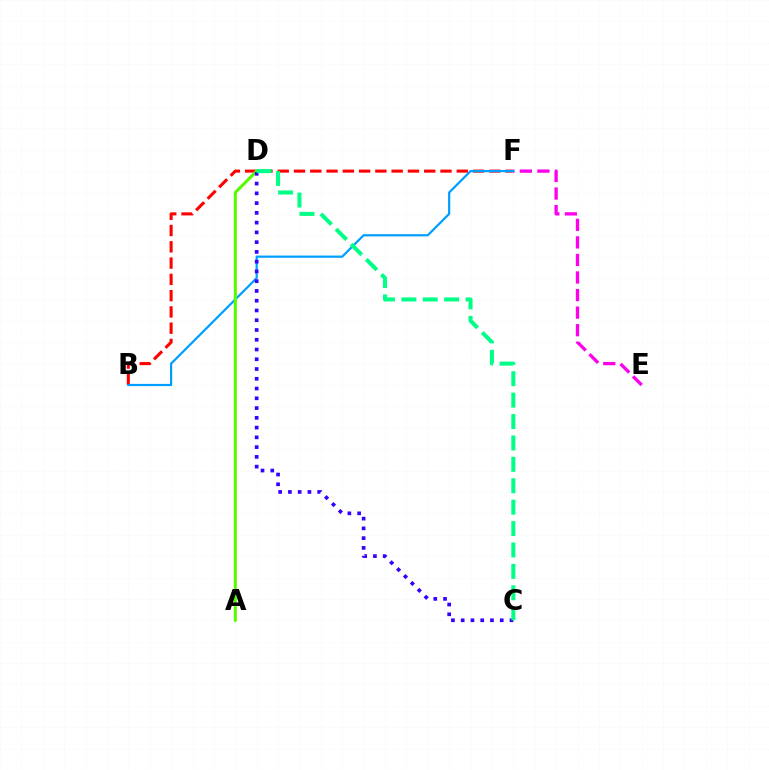{('B', 'F'): [{'color': '#ff0000', 'line_style': 'dashed', 'thickness': 2.21}, {'color': '#009eff', 'line_style': 'solid', 'thickness': 1.59}], ('E', 'F'): [{'color': '#ff00ed', 'line_style': 'dashed', 'thickness': 2.39}], ('A', 'D'): [{'color': '#ffd500', 'line_style': 'solid', 'thickness': 1.86}, {'color': '#4fff00', 'line_style': 'solid', 'thickness': 2.08}], ('C', 'D'): [{'color': '#3700ff', 'line_style': 'dotted', 'thickness': 2.65}, {'color': '#00ff86', 'line_style': 'dashed', 'thickness': 2.91}]}